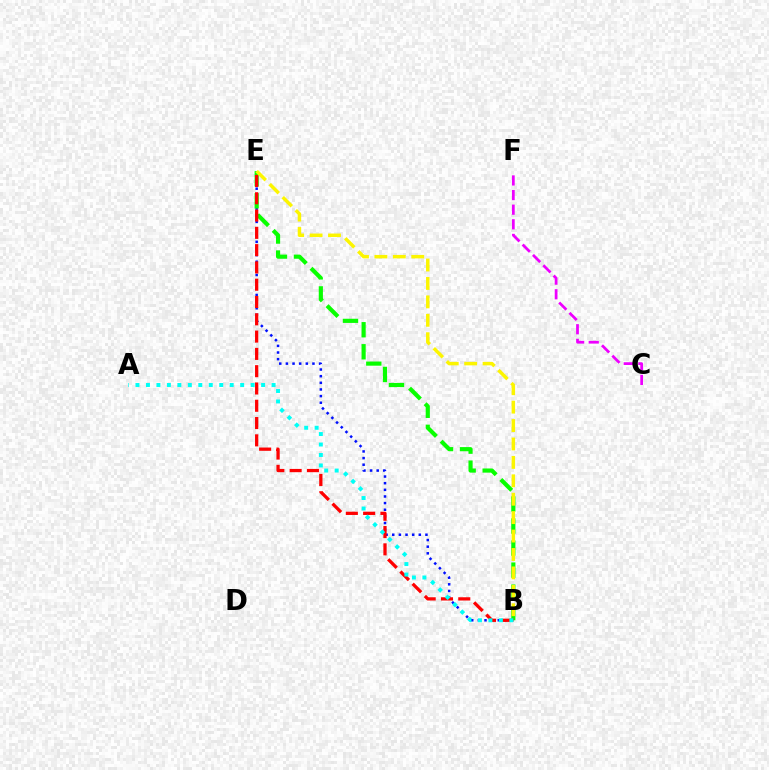{('C', 'F'): [{'color': '#ee00ff', 'line_style': 'dashed', 'thickness': 1.99}], ('B', 'E'): [{'color': '#0010ff', 'line_style': 'dotted', 'thickness': 1.8}, {'color': '#08ff00', 'line_style': 'dashed', 'thickness': 2.99}, {'color': '#ff0000', 'line_style': 'dashed', 'thickness': 2.35}, {'color': '#fcf500', 'line_style': 'dashed', 'thickness': 2.5}], ('A', 'B'): [{'color': '#00fff6', 'line_style': 'dotted', 'thickness': 2.84}]}